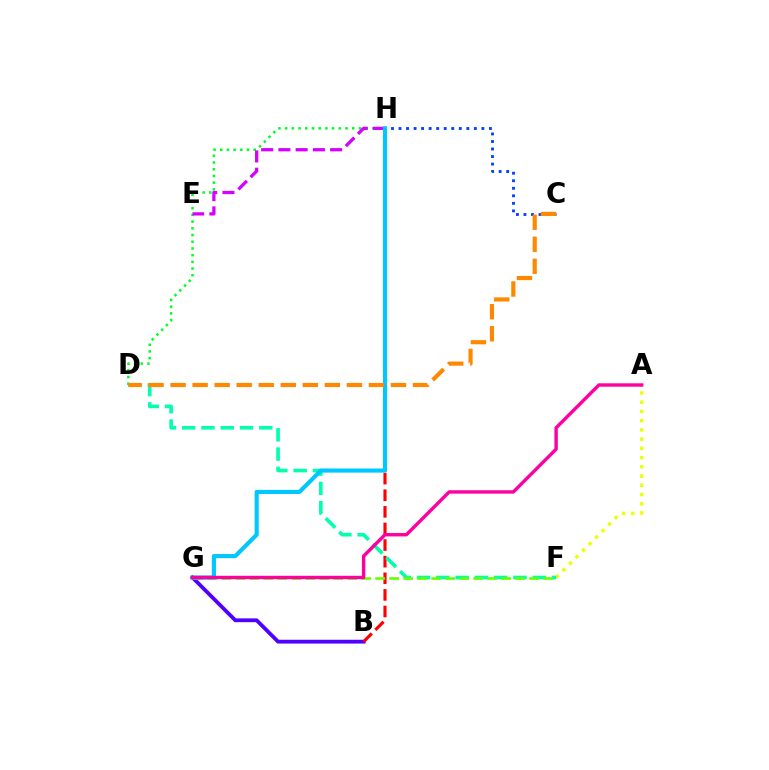{('C', 'H'): [{'color': '#003fff', 'line_style': 'dotted', 'thickness': 2.05}], ('D', 'H'): [{'color': '#00ff27', 'line_style': 'dotted', 'thickness': 1.82}], ('B', 'G'): [{'color': '#4f00ff', 'line_style': 'solid', 'thickness': 2.74}], ('E', 'H'): [{'color': '#d600ff', 'line_style': 'dashed', 'thickness': 2.34}], ('B', 'H'): [{'color': '#ff0000', 'line_style': 'dashed', 'thickness': 2.26}], ('A', 'F'): [{'color': '#eeff00', 'line_style': 'dotted', 'thickness': 2.51}], ('D', 'F'): [{'color': '#00ffaf', 'line_style': 'dashed', 'thickness': 2.62}], ('F', 'G'): [{'color': '#66ff00', 'line_style': 'dashed', 'thickness': 1.9}], ('G', 'H'): [{'color': '#00c7ff', 'line_style': 'solid', 'thickness': 2.98}], ('A', 'G'): [{'color': '#ff00a0', 'line_style': 'solid', 'thickness': 2.45}], ('C', 'D'): [{'color': '#ff8800', 'line_style': 'dashed', 'thickness': 2.99}]}